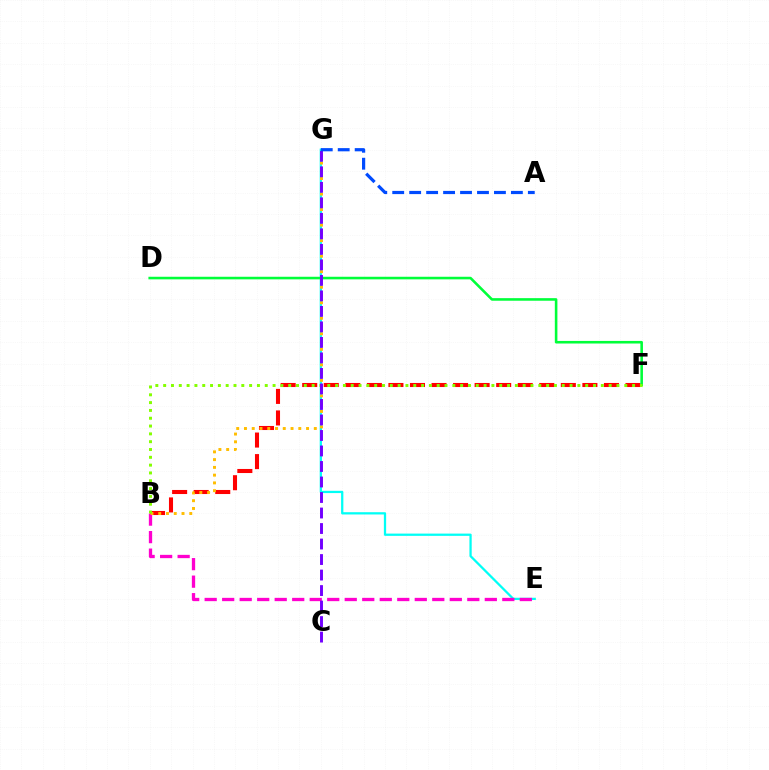{('E', 'G'): [{'color': '#00fff6', 'line_style': 'solid', 'thickness': 1.63}], ('B', 'F'): [{'color': '#ff0000', 'line_style': 'dashed', 'thickness': 2.93}, {'color': '#84ff00', 'line_style': 'dotted', 'thickness': 2.12}], ('B', 'E'): [{'color': '#ff00cf', 'line_style': 'dashed', 'thickness': 2.38}], ('B', 'G'): [{'color': '#ffbd00', 'line_style': 'dotted', 'thickness': 2.11}], ('D', 'F'): [{'color': '#00ff39', 'line_style': 'solid', 'thickness': 1.86}], ('C', 'G'): [{'color': '#7200ff', 'line_style': 'dashed', 'thickness': 2.11}], ('A', 'G'): [{'color': '#004bff', 'line_style': 'dashed', 'thickness': 2.3}]}